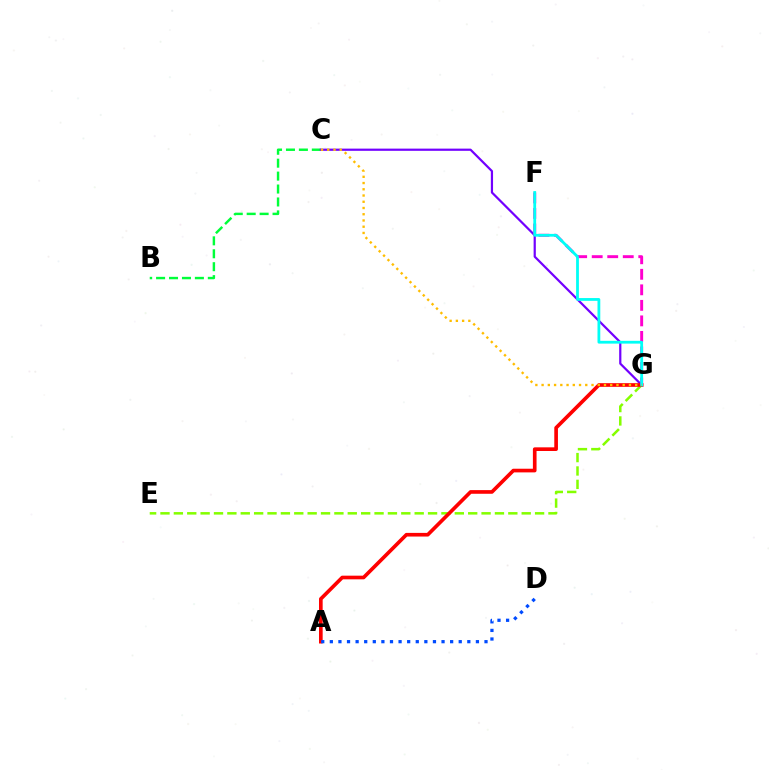{('B', 'C'): [{'color': '#00ff39', 'line_style': 'dashed', 'thickness': 1.76}], ('E', 'G'): [{'color': '#84ff00', 'line_style': 'dashed', 'thickness': 1.82}], ('C', 'G'): [{'color': '#7200ff', 'line_style': 'solid', 'thickness': 1.59}, {'color': '#ffbd00', 'line_style': 'dotted', 'thickness': 1.7}], ('A', 'G'): [{'color': '#ff0000', 'line_style': 'solid', 'thickness': 2.64}], ('F', 'G'): [{'color': '#ff00cf', 'line_style': 'dashed', 'thickness': 2.11}, {'color': '#00fff6', 'line_style': 'solid', 'thickness': 2.01}], ('A', 'D'): [{'color': '#004bff', 'line_style': 'dotted', 'thickness': 2.33}]}